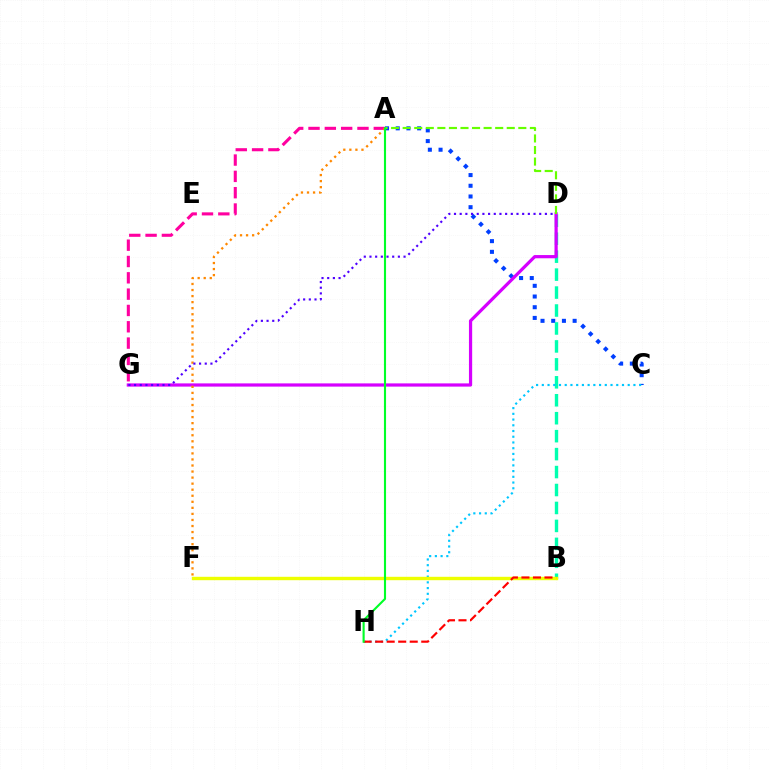{('A', 'C'): [{'color': '#003fff', 'line_style': 'dotted', 'thickness': 2.91}], ('B', 'D'): [{'color': '#00ffaf', 'line_style': 'dashed', 'thickness': 2.44}], ('C', 'H'): [{'color': '#00c7ff', 'line_style': 'dotted', 'thickness': 1.56}], ('A', 'G'): [{'color': '#ff00a0', 'line_style': 'dashed', 'thickness': 2.22}], ('D', 'G'): [{'color': '#d600ff', 'line_style': 'solid', 'thickness': 2.32}, {'color': '#4f00ff', 'line_style': 'dotted', 'thickness': 1.54}], ('A', 'F'): [{'color': '#ff8800', 'line_style': 'dotted', 'thickness': 1.64}], ('B', 'F'): [{'color': '#eeff00', 'line_style': 'solid', 'thickness': 2.45}], ('A', 'D'): [{'color': '#66ff00', 'line_style': 'dashed', 'thickness': 1.57}], ('B', 'H'): [{'color': '#ff0000', 'line_style': 'dashed', 'thickness': 1.57}], ('A', 'H'): [{'color': '#00ff27', 'line_style': 'solid', 'thickness': 1.53}]}